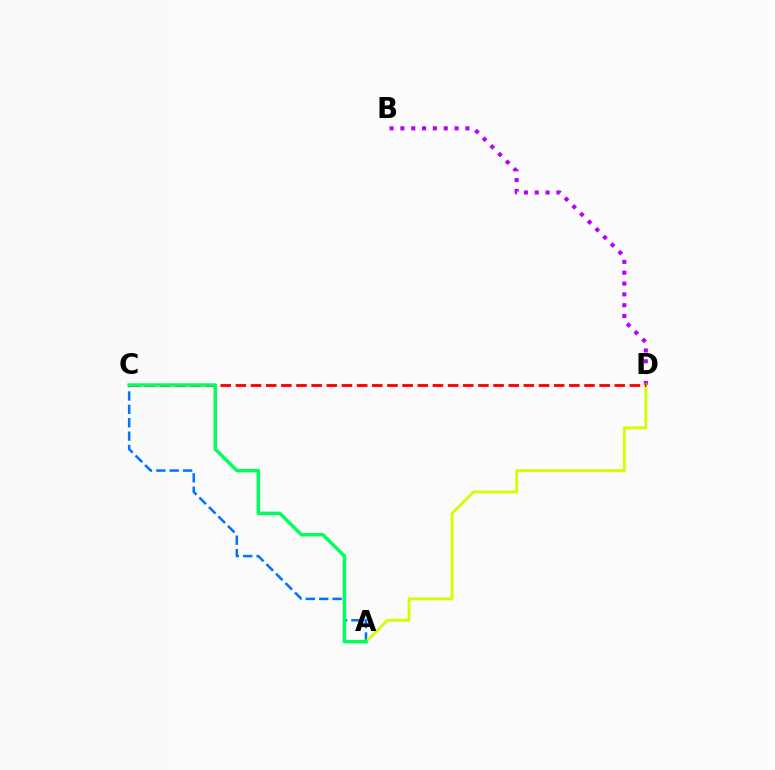{('A', 'C'): [{'color': '#0074ff', 'line_style': 'dashed', 'thickness': 1.82}, {'color': '#00ff5c', 'line_style': 'solid', 'thickness': 2.49}], ('B', 'D'): [{'color': '#b900ff', 'line_style': 'dotted', 'thickness': 2.94}], ('A', 'D'): [{'color': '#d1ff00', 'line_style': 'solid', 'thickness': 2.05}], ('C', 'D'): [{'color': '#ff0000', 'line_style': 'dashed', 'thickness': 2.06}]}